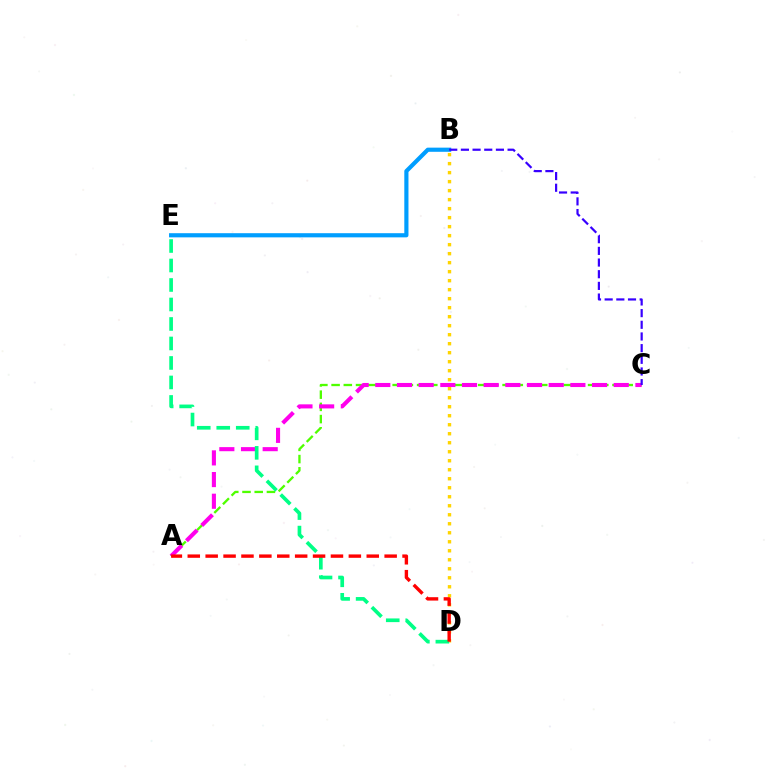{('A', 'C'): [{'color': '#4fff00', 'line_style': 'dashed', 'thickness': 1.66}, {'color': '#ff00ed', 'line_style': 'dashed', 'thickness': 2.94}], ('B', 'E'): [{'color': '#009eff', 'line_style': 'solid', 'thickness': 2.99}], ('B', 'C'): [{'color': '#3700ff', 'line_style': 'dashed', 'thickness': 1.59}], ('B', 'D'): [{'color': '#ffd500', 'line_style': 'dotted', 'thickness': 2.45}], ('D', 'E'): [{'color': '#00ff86', 'line_style': 'dashed', 'thickness': 2.65}], ('A', 'D'): [{'color': '#ff0000', 'line_style': 'dashed', 'thickness': 2.43}]}